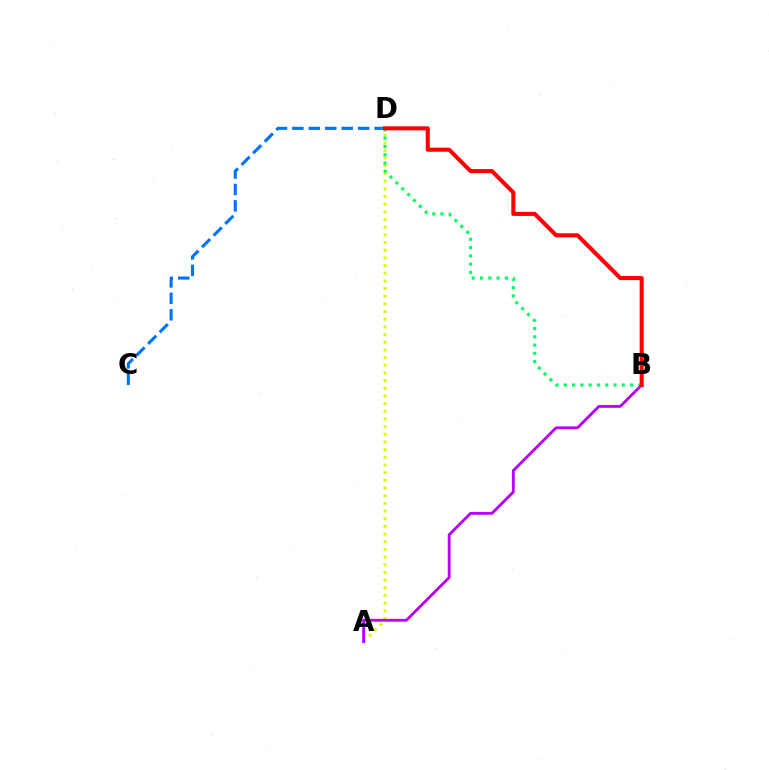{('C', 'D'): [{'color': '#0074ff', 'line_style': 'dashed', 'thickness': 2.23}], ('A', 'D'): [{'color': '#d1ff00', 'line_style': 'dotted', 'thickness': 2.08}], ('B', 'D'): [{'color': '#00ff5c', 'line_style': 'dotted', 'thickness': 2.25}, {'color': '#ff0000', 'line_style': 'solid', 'thickness': 2.92}], ('A', 'B'): [{'color': '#b900ff', 'line_style': 'solid', 'thickness': 2.04}]}